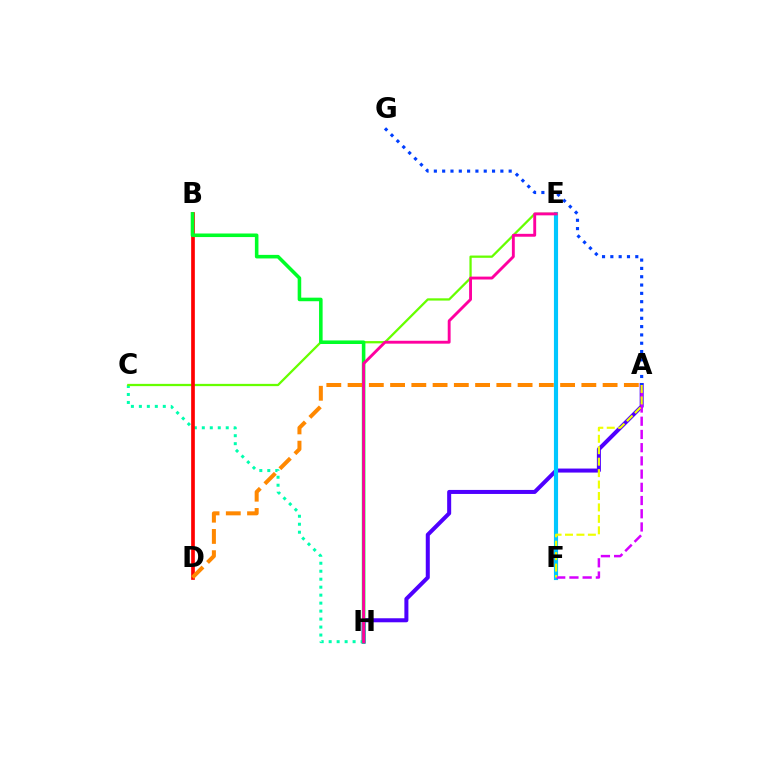{('A', 'H'): [{'color': '#4f00ff', 'line_style': 'solid', 'thickness': 2.9}], ('E', 'F'): [{'color': '#00c7ff', 'line_style': 'solid', 'thickness': 2.98}], ('C', 'H'): [{'color': '#00ffaf', 'line_style': 'dotted', 'thickness': 2.17}], ('A', 'F'): [{'color': '#d600ff', 'line_style': 'dashed', 'thickness': 1.8}, {'color': '#eeff00', 'line_style': 'dashed', 'thickness': 1.55}], ('C', 'E'): [{'color': '#66ff00', 'line_style': 'solid', 'thickness': 1.63}], ('B', 'D'): [{'color': '#ff0000', 'line_style': 'solid', 'thickness': 2.65}], ('B', 'H'): [{'color': '#00ff27', 'line_style': 'solid', 'thickness': 2.57}], ('A', 'D'): [{'color': '#ff8800', 'line_style': 'dashed', 'thickness': 2.89}], ('E', 'H'): [{'color': '#ff00a0', 'line_style': 'solid', 'thickness': 2.08}], ('A', 'G'): [{'color': '#003fff', 'line_style': 'dotted', 'thickness': 2.26}]}